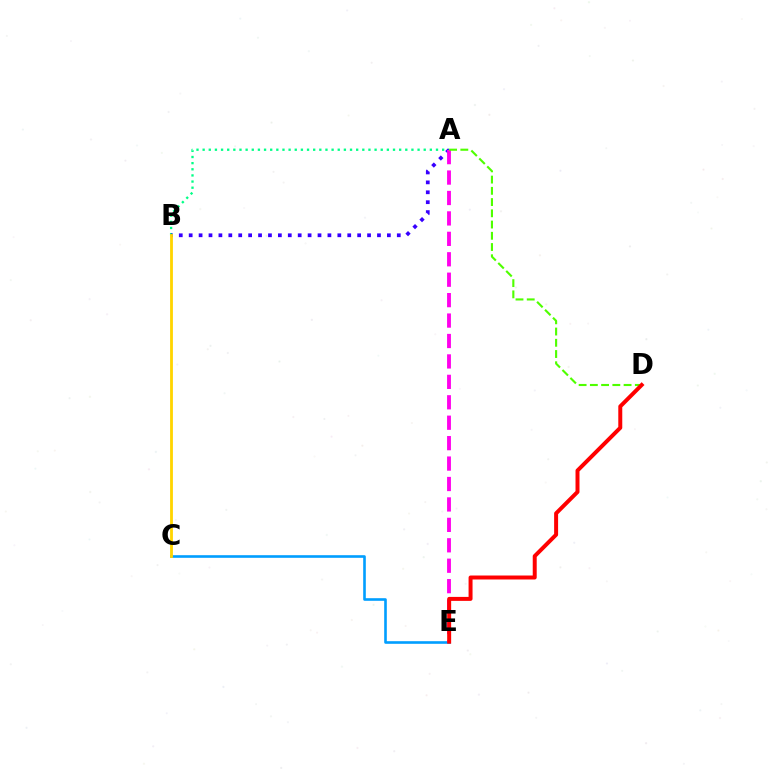{('A', 'B'): [{'color': '#00ff86', 'line_style': 'dotted', 'thickness': 1.67}, {'color': '#3700ff', 'line_style': 'dotted', 'thickness': 2.69}], ('C', 'E'): [{'color': '#009eff', 'line_style': 'solid', 'thickness': 1.88}], ('A', 'E'): [{'color': '#ff00ed', 'line_style': 'dashed', 'thickness': 2.78}], ('A', 'D'): [{'color': '#4fff00', 'line_style': 'dashed', 'thickness': 1.53}], ('B', 'C'): [{'color': '#ffd500', 'line_style': 'solid', 'thickness': 2.03}], ('D', 'E'): [{'color': '#ff0000', 'line_style': 'solid', 'thickness': 2.86}]}